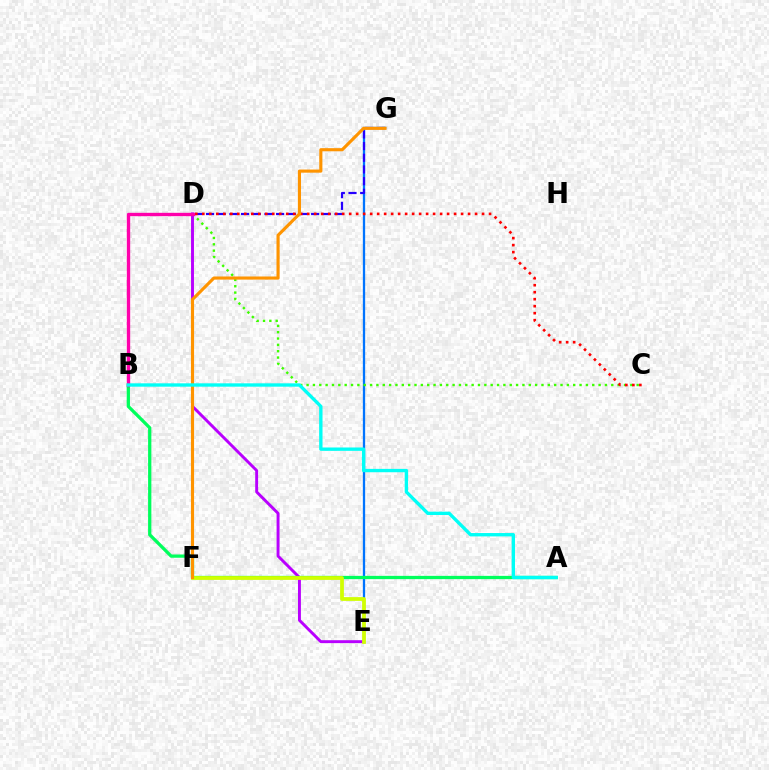{('E', 'G'): [{'color': '#0074ff', 'line_style': 'solid', 'thickness': 1.65}], ('D', 'G'): [{'color': '#2500ff', 'line_style': 'dashed', 'thickness': 1.59}], ('C', 'D'): [{'color': '#3dff00', 'line_style': 'dotted', 'thickness': 1.72}, {'color': '#ff0000', 'line_style': 'dotted', 'thickness': 1.9}], ('D', 'E'): [{'color': '#b900ff', 'line_style': 'solid', 'thickness': 2.11}], ('A', 'B'): [{'color': '#00ff5c', 'line_style': 'solid', 'thickness': 2.35}, {'color': '#00fff6', 'line_style': 'solid', 'thickness': 2.42}], ('E', 'F'): [{'color': '#d1ff00', 'line_style': 'solid', 'thickness': 2.71}], ('B', 'D'): [{'color': '#ff00ac', 'line_style': 'solid', 'thickness': 2.42}], ('F', 'G'): [{'color': '#ff9400', 'line_style': 'solid', 'thickness': 2.25}]}